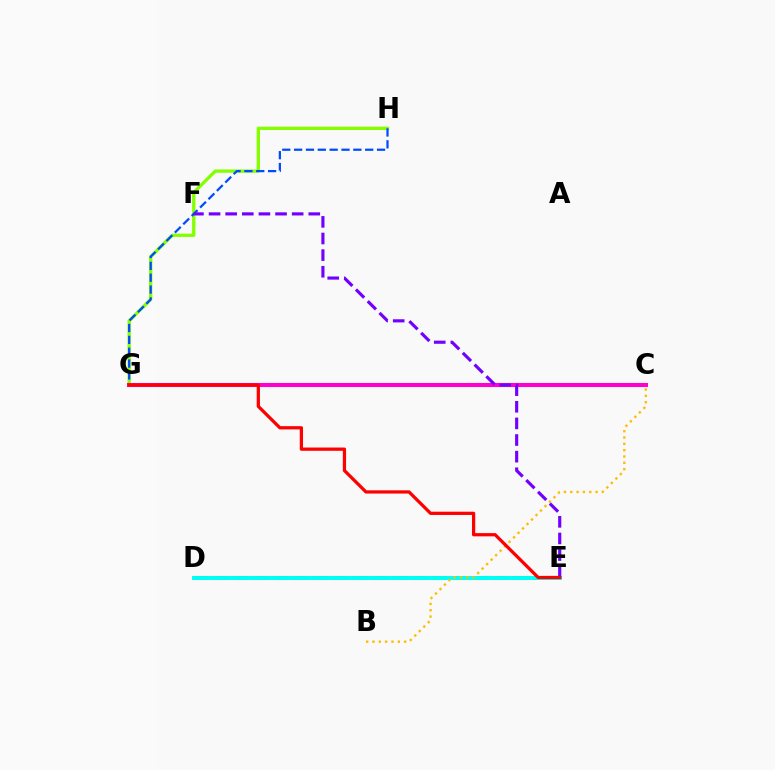{('D', 'E'): [{'color': '#00ff39', 'line_style': 'dashed', 'thickness': 2.71}, {'color': '#00fff6', 'line_style': 'solid', 'thickness': 2.84}], ('G', 'H'): [{'color': '#84ff00', 'line_style': 'solid', 'thickness': 2.38}, {'color': '#004bff', 'line_style': 'dashed', 'thickness': 1.61}], ('B', 'C'): [{'color': '#ffbd00', 'line_style': 'dotted', 'thickness': 1.72}], ('C', 'G'): [{'color': '#ff00cf', 'line_style': 'solid', 'thickness': 2.91}], ('E', 'F'): [{'color': '#7200ff', 'line_style': 'dashed', 'thickness': 2.26}], ('E', 'G'): [{'color': '#ff0000', 'line_style': 'solid', 'thickness': 2.34}]}